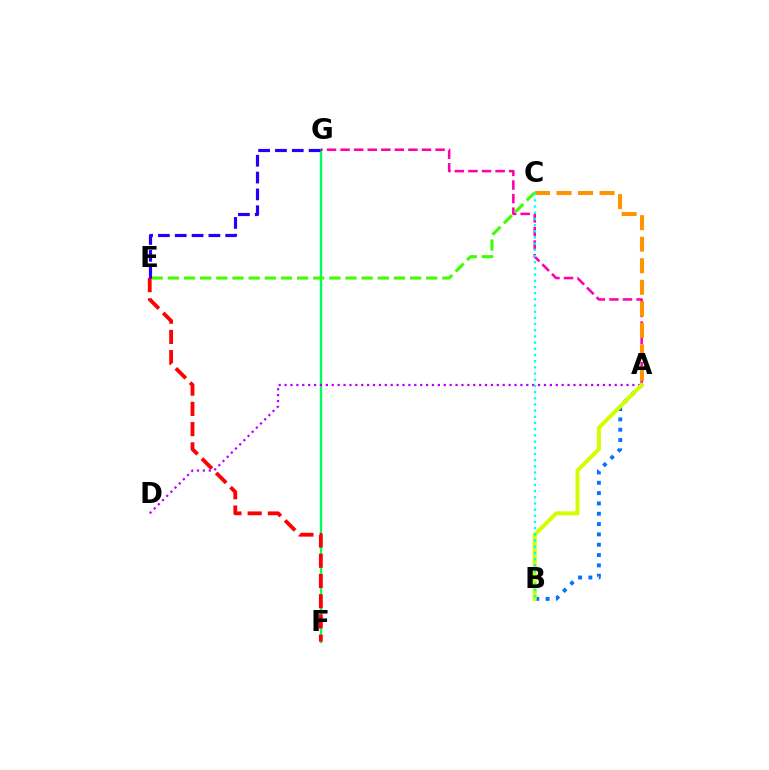{('A', 'B'): [{'color': '#0074ff', 'line_style': 'dotted', 'thickness': 2.8}, {'color': '#d1ff00', 'line_style': 'solid', 'thickness': 2.87}], ('F', 'G'): [{'color': '#00ff5c', 'line_style': 'solid', 'thickness': 1.69}], ('A', 'G'): [{'color': '#ff00ac', 'line_style': 'dashed', 'thickness': 1.84}], ('A', 'D'): [{'color': '#b900ff', 'line_style': 'dotted', 'thickness': 1.6}], ('C', 'E'): [{'color': '#3dff00', 'line_style': 'dashed', 'thickness': 2.19}], ('A', 'C'): [{'color': '#ff9400', 'line_style': 'dashed', 'thickness': 2.92}], ('E', 'F'): [{'color': '#ff0000', 'line_style': 'dashed', 'thickness': 2.75}], ('B', 'C'): [{'color': '#00fff6', 'line_style': 'dotted', 'thickness': 1.68}], ('E', 'G'): [{'color': '#2500ff', 'line_style': 'dashed', 'thickness': 2.29}]}